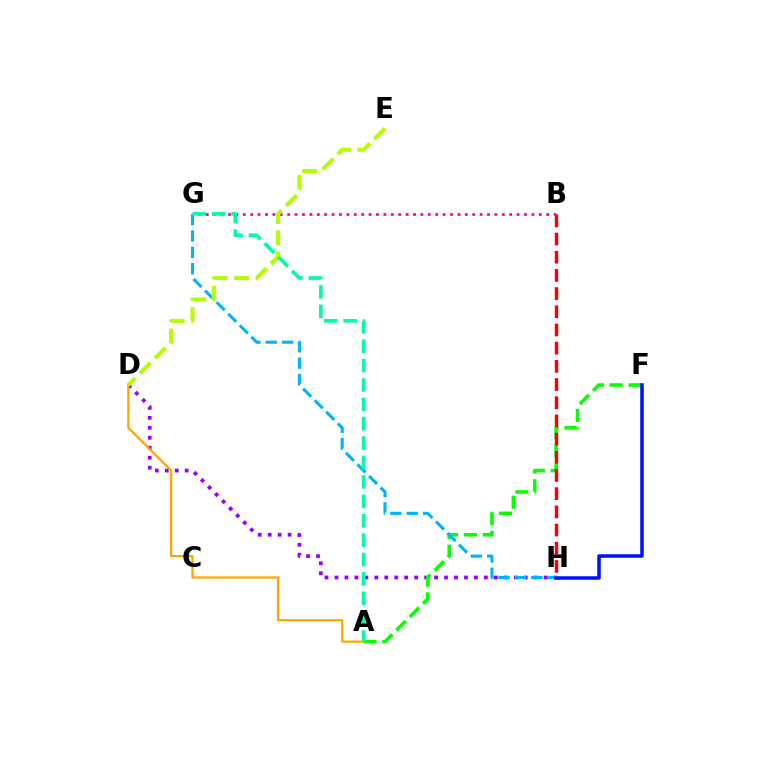{('D', 'H'): [{'color': '#9b00ff', 'line_style': 'dotted', 'thickness': 2.71}], ('A', 'F'): [{'color': '#08ff00', 'line_style': 'dashed', 'thickness': 2.56}], ('B', 'H'): [{'color': '#ff0000', 'line_style': 'dashed', 'thickness': 2.47}], ('B', 'G'): [{'color': '#ff00bd', 'line_style': 'dotted', 'thickness': 2.01}], ('G', 'H'): [{'color': '#00b5ff', 'line_style': 'dashed', 'thickness': 2.22}], ('F', 'H'): [{'color': '#0010ff', 'line_style': 'solid', 'thickness': 2.53}], ('A', 'D'): [{'color': '#ffa500', 'line_style': 'solid', 'thickness': 1.61}], ('D', 'E'): [{'color': '#b3ff00', 'line_style': 'dashed', 'thickness': 2.91}], ('A', 'G'): [{'color': '#00ff9d', 'line_style': 'dashed', 'thickness': 2.63}]}